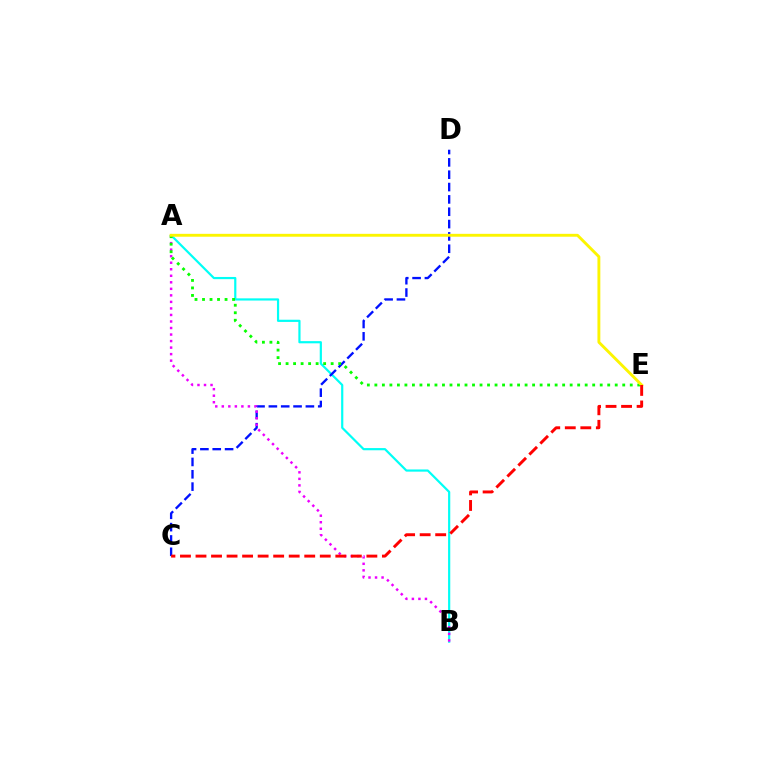{('A', 'B'): [{'color': '#00fff6', 'line_style': 'solid', 'thickness': 1.58}, {'color': '#ee00ff', 'line_style': 'dotted', 'thickness': 1.77}], ('C', 'D'): [{'color': '#0010ff', 'line_style': 'dashed', 'thickness': 1.68}], ('A', 'E'): [{'color': '#08ff00', 'line_style': 'dotted', 'thickness': 2.04}, {'color': '#fcf500', 'line_style': 'solid', 'thickness': 2.07}], ('C', 'E'): [{'color': '#ff0000', 'line_style': 'dashed', 'thickness': 2.11}]}